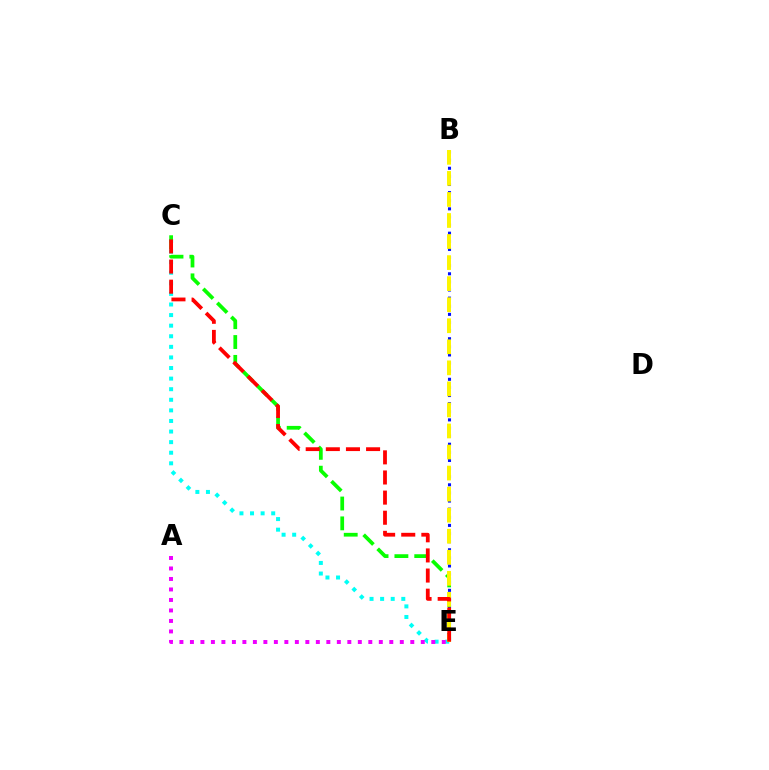{('B', 'E'): [{'color': '#0010ff', 'line_style': 'dotted', 'thickness': 2.21}, {'color': '#fcf500', 'line_style': 'dashed', 'thickness': 2.86}], ('C', 'E'): [{'color': '#00fff6', 'line_style': 'dotted', 'thickness': 2.88}, {'color': '#08ff00', 'line_style': 'dashed', 'thickness': 2.7}, {'color': '#ff0000', 'line_style': 'dashed', 'thickness': 2.73}], ('A', 'E'): [{'color': '#ee00ff', 'line_style': 'dotted', 'thickness': 2.85}]}